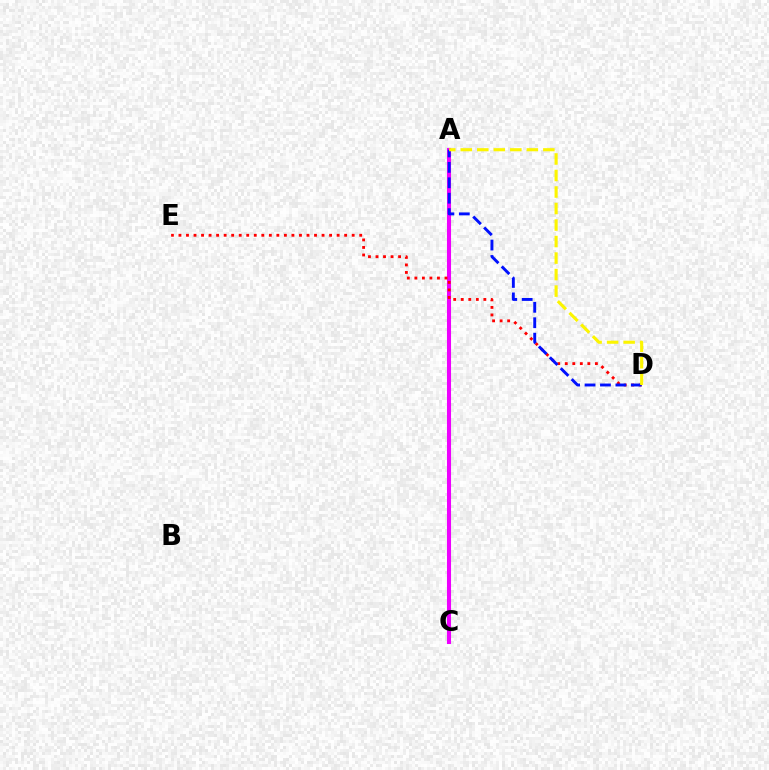{('A', 'C'): [{'color': '#00fff6', 'line_style': 'dotted', 'thickness': 2.79}, {'color': '#08ff00', 'line_style': 'dashed', 'thickness': 1.95}, {'color': '#ee00ff', 'line_style': 'solid', 'thickness': 2.92}], ('D', 'E'): [{'color': '#ff0000', 'line_style': 'dotted', 'thickness': 2.05}], ('A', 'D'): [{'color': '#0010ff', 'line_style': 'dashed', 'thickness': 2.09}, {'color': '#fcf500', 'line_style': 'dashed', 'thickness': 2.24}]}